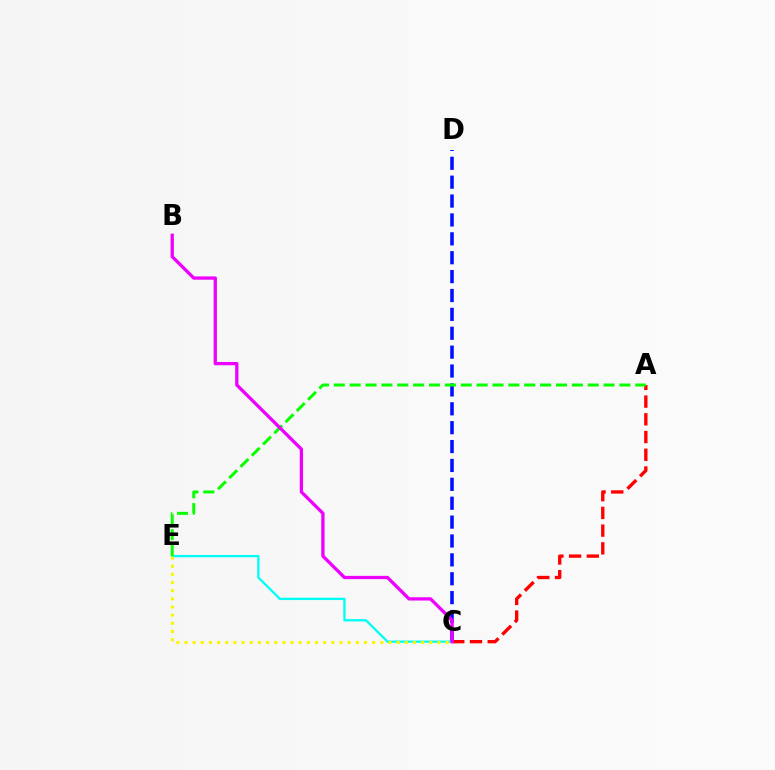{('A', 'C'): [{'color': '#ff0000', 'line_style': 'dashed', 'thickness': 2.41}], ('C', 'D'): [{'color': '#0010ff', 'line_style': 'dashed', 'thickness': 2.57}], ('C', 'E'): [{'color': '#00fff6', 'line_style': 'solid', 'thickness': 1.67}, {'color': '#fcf500', 'line_style': 'dotted', 'thickness': 2.22}], ('A', 'E'): [{'color': '#08ff00', 'line_style': 'dashed', 'thickness': 2.16}], ('B', 'C'): [{'color': '#ee00ff', 'line_style': 'solid', 'thickness': 2.37}]}